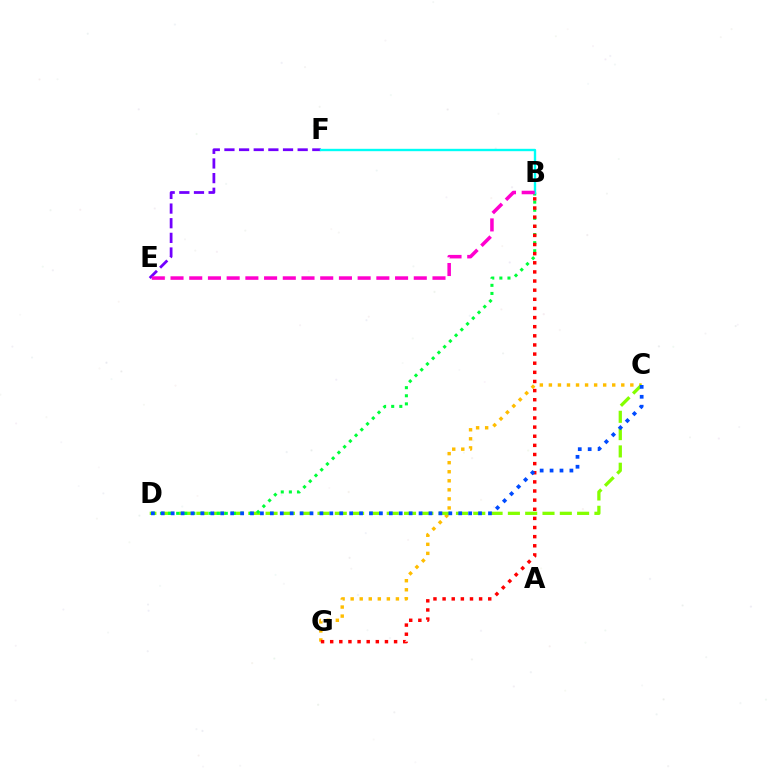{('C', 'G'): [{'color': '#ffbd00', 'line_style': 'dotted', 'thickness': 2.46}], ('E', 'F'): [{'color': '#7200ff', 'line_style': 'dashed', 'thickness': 1.99}], ('C', 'D'): [{'color': '#84ff00', 'line_style': 'dashed', 'thickness': 2.35}, {'color': '#004bff', 'line_style': 'dotted', 'thickness': 2.69}], ('B', 'D'): [{'color': '#00ff39', 'line_style': 'dotted', 'thickness': 2.2}], ('B', 'F'): [{'color': '#00fff6', 'line_style': 'solid', 'thickness': 1.71}], ('B', 'G'): [{'color': '#ff0000', 'line_style': 'dotted', 'thickness': 2.48}], ('B', 'E'): [{'color': '#ff00cf', 'line_style': 'dashed', 'thickness': 2.54}]}